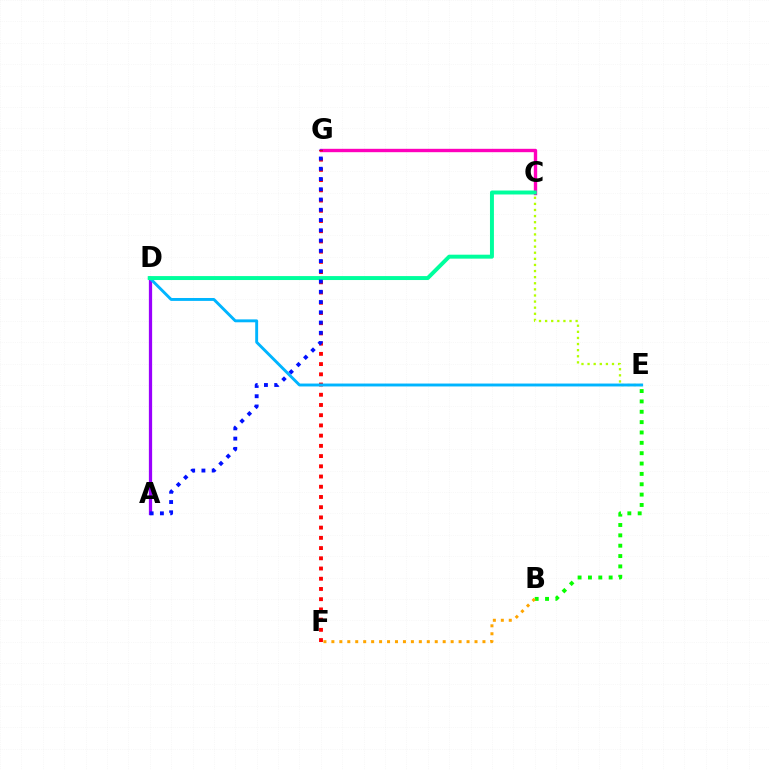{('C', 'G'): [{'color': '#ff00bd', 'line_style': 'solid', 'thickness': 2.43}], ('F', 'G'): [{'color': '#ff0000', 'line_style': 'dotted', 'thickness': 2.78}], ('A', 'D'): [{'color': '#9b00ff', 'line_style': 'solid', 'thickness': 2.34}], ('C', 'E'): [{'color': '#b3ff00', 'line_style': 'dotted', 'thickness': 1.66}], ('B', 'E'): [{'color': '#08ff00', 'line_style': 'dotted', 'thickness': 2.81}], ('D', 'E'): [{'color': '#00b5ff', 'line_style': 'solid', 'thickness': 2.09}], ('C', 'D'): [{'color': '#00ff9d', 'line_style': 'solid', 'thickness': 2.85}], ('B', 'F'): [{'color': '#ffa500', 'line_style': 'dotted', 'thickness': 2.16}], ('A', 'G'): [{'color': '#0010ff', 'line_style': 'dotted', 'thickness': 2.79}]}